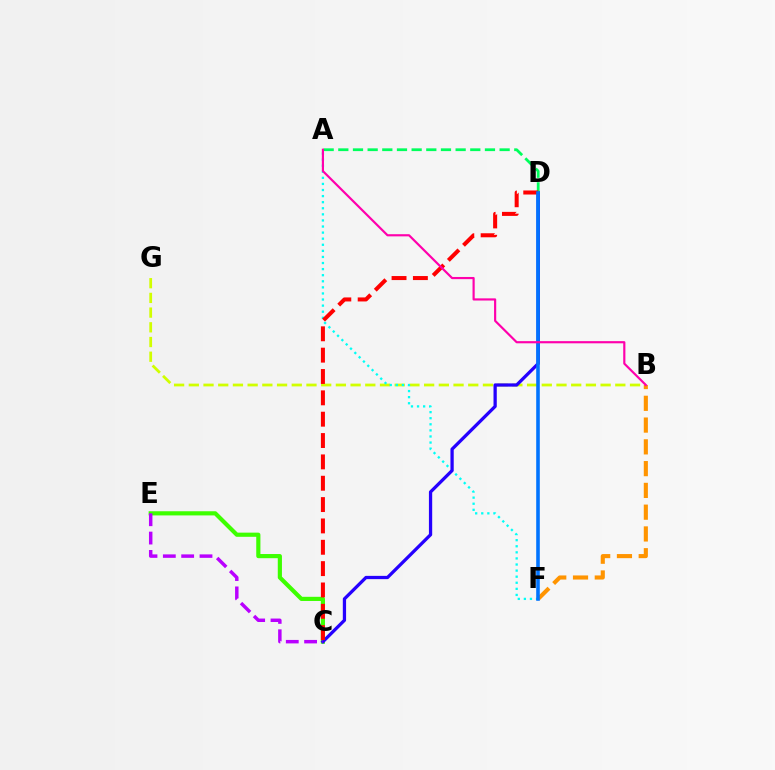{('B', 'G'): [{'color': '#d1ff00', 'line_style': 'dashed', 'thickness': 2.0}], ('B', 'F'): [{'color': '#ff9400', 'line_style': 'dashed', 'thickness': 2.96}], ('A', 'F'): [{'color': '#00fff6', 'line_style': 'dotted', 'thickness': 1.65}], ('C', 'E'): [{'color': '#3dff00', 'line_style': 'solid', 'thickness': 3.0}, {'color': '#b900ff', 'line_style': 'dashed', 'thickness': 2.49}], ('C', 'D'): [{'color': '#2500ff', 'line_style': 'solid', 'thickness': 2.35}, {'color': '#ff0000', 'line_style': 'dashed', 'thickness': 2.9}], ('A', 'D'): [{'color': '#00ff5c', 'line_style': 'dashed', 'thickness': 1.99}], ('D', 'F'): [{'color': '#0074ff', 'line_style': 'solid', 'thickness': 2.58}], ('A', 'B'): [{'color': '#ff00ac', 'line_style': 'solid', 'thickness': 1.56}]}